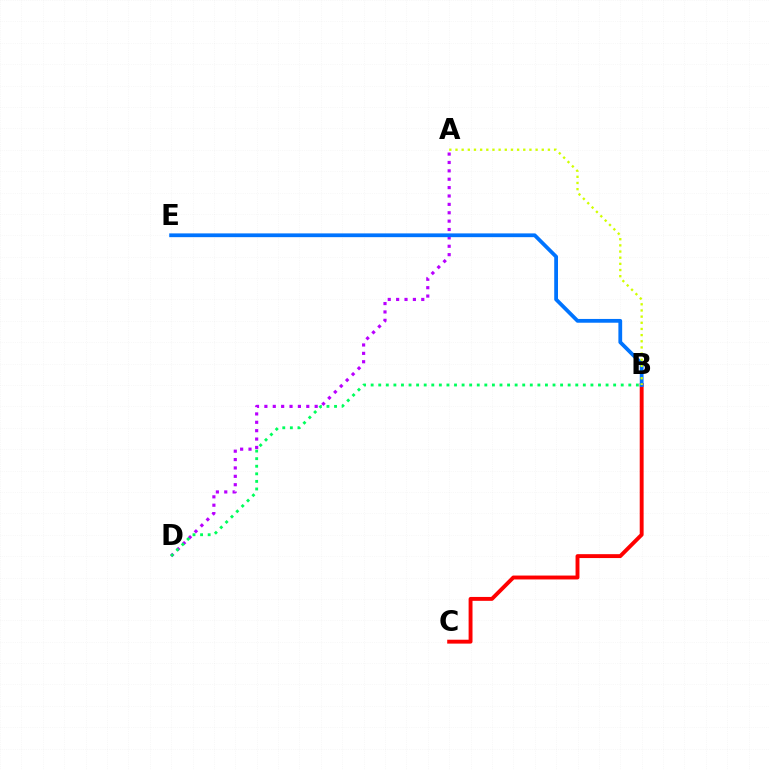{('B', 'C'): [{'color': '#ff0000', 'line_style': 'solid', 'thickness': 2.8}], ('A', 'D'): [{'color': '#b900ff', 'line_style': 'dotted', 'thickness': 2.28}], ('B', 'D'): [{'color': '#00ff5c', 'line_style': 'dotted', 'thickness': 2.06}], ('B', 'E'): [{'color': '#0074ff', 'line_style': 'solid', 'thickness': 2.72}], ('A', 'B'): [{'color': '#d1ff00', 'line_style': 'dotted', 'thickness': 1.67}]}